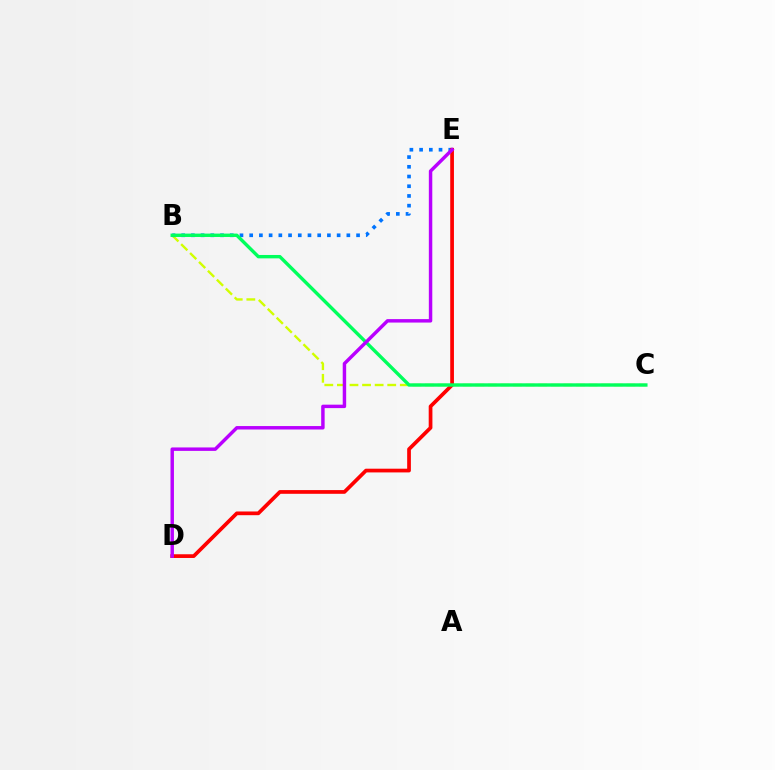{('B', 'C'): [{'color': '#d1ff00', 'line_style': 'dashed', 'thickness': 1.71}, {'color': '#00ff5c', 'line_style': 'solid', 'thickness': 2.44}], ('B', 'E'): [{'color': '#0074ff', 'line_style': 'dotted', 'thickness': 2.64}], ('D', 'E'): [{'color': '#ff0000', 'line_style': 'solid', 'thickness': 2.68}, {'color': '#b900ff', 'line_style': 'solid', 'thickness': 2.48}]}